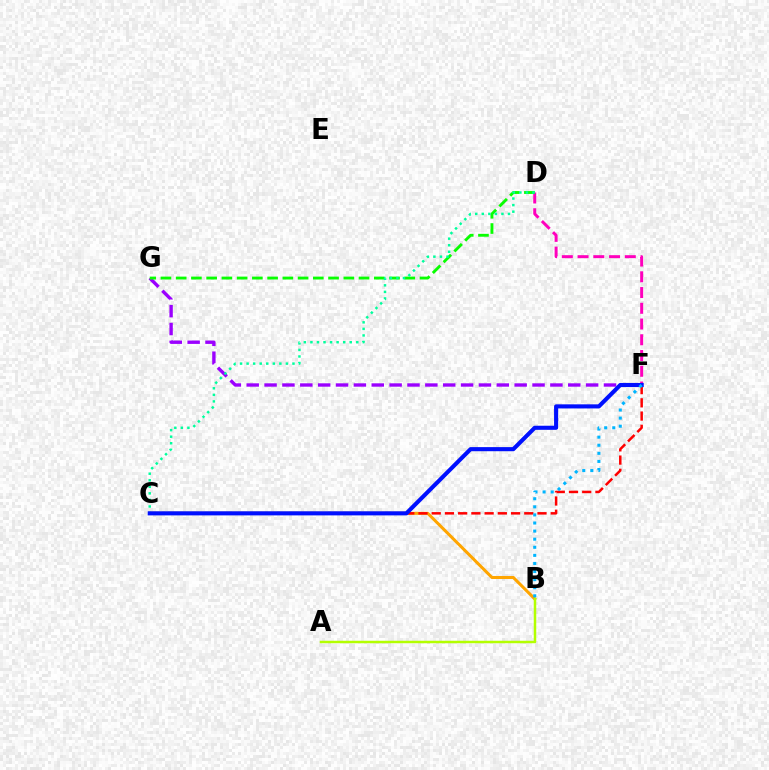{('D', 'F'): [{'color': '#ff00bd', 'line_style': 'dashed', 'thickness': 2.14}], ('F', 'G'): [{'color': '#9b00ff', 'line_style': 'dashed', 'thickness': 2.43}], ('D', 'G'): [{'color': '#08ff00', 'line_style': 'dashed', 'thickness': 2.07}], ('B', 'C'): [{'color': '#ffa500', 'line_style': 'solid', 'thickness': 2.19}], ('C', 'D'): [{'color': '#00ff9d', 'line_style': 'dotted', 'thickness': 1.78}], ('C', 'F'): [{'color': '#ff0000', 'line_style': 'dashed', 'thickness': 1.8}, {'color': '#0010ff', 'line_style': 'solid', 'thickness': 2.95}], ('A', 'B'): [{'color': '#b3ff00', 'line_style': 'solid', 'thickness': 1.79}], ('B', 'F'): [{'color': '#00b5ff', 'line_style': 'dotted', 'thickness': 2.2}]}